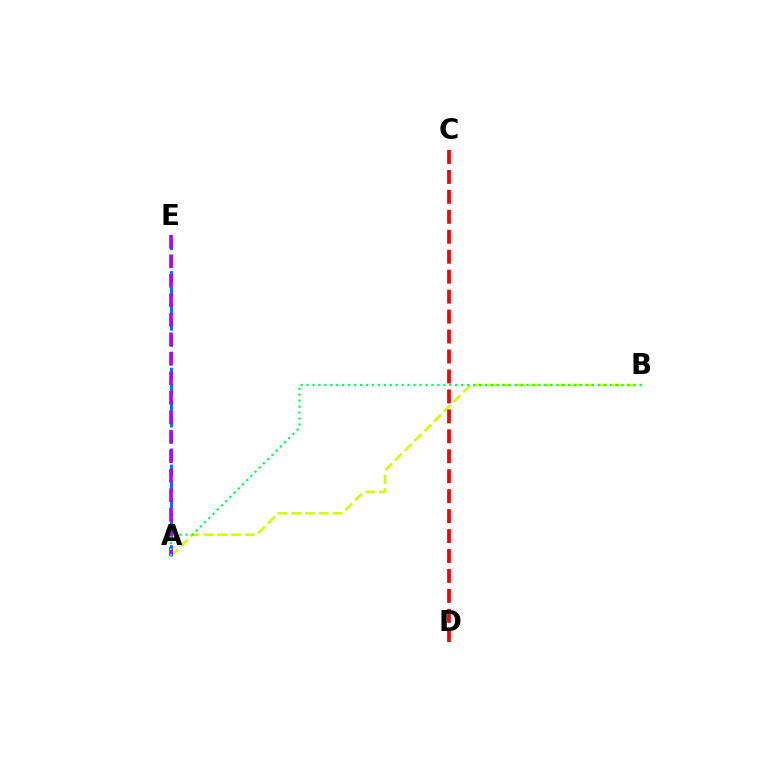{('A', 'B'): [{'color': '#d1ff00', 'line_style': 'dashed', 'thickness': 1.87}, {'color': '#00ff5c', 'line_style': 'dotted', 'thickness': 1.62}], ('A', 'E'): [{'color': '#0074ff', 'line_style': 'dashed', 'thickness': 2.19}, {'color': '#b900ff', 'line_style': 'dashed', 'thickness': 2.65}], ('C', 'D'): [{'color': '#ff0000', 'line_style': 'dashed', 'thickness': 2.71}]}